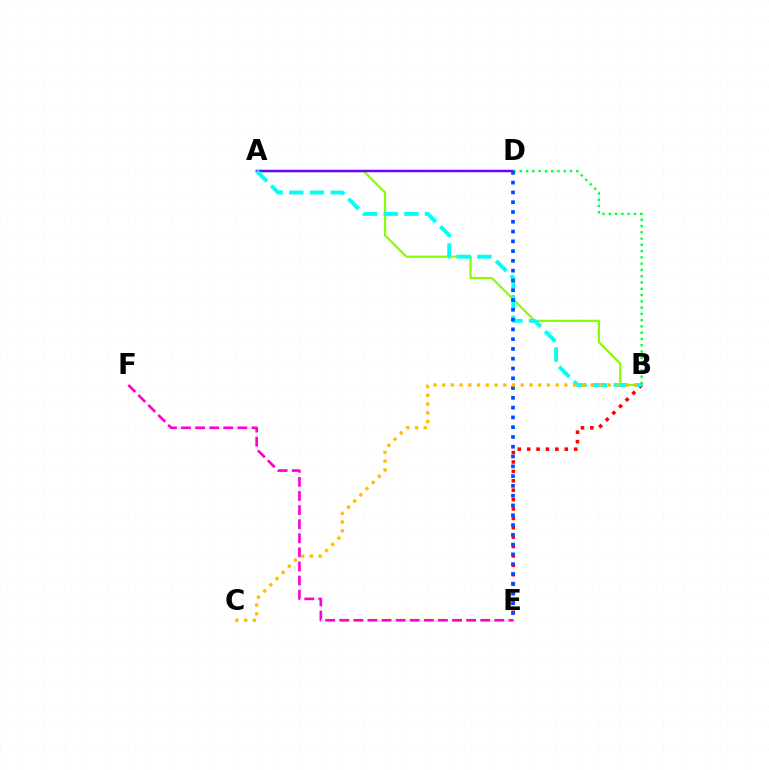{('A', 'B'): [{'color': '#84ff00', 'line_style': 'solid', 'thickness': 1.57}, {'color': '#00fff6', 'line_style': 'dashed', 'thickness': 2.81}], ('B', 'E'): [{'color': '#ff0000', 'line_style': 'dotted', 'thickness': 2.55}], ('A', 'D'): [{'color': '#7200ff', 'line_style': 'solid', 'thickness': 1.8}], ('B', 'D'): [{'color': '#00ff39', 'line_style': 'dotted', 'thickness': 1.71}], ('E', 'F'): [{'color': '#ff00cf', 'line_style': 'dashed', 'thickness': 1.91}], ('D', 'E'): [{'color': '#004bff', 'line_style': 'dotted', 'thickness': 2.66}], ('B', 'C'): [{'color': '#ffbd00', 'line_style': 'dotted', 'thickness': 2.37}]}